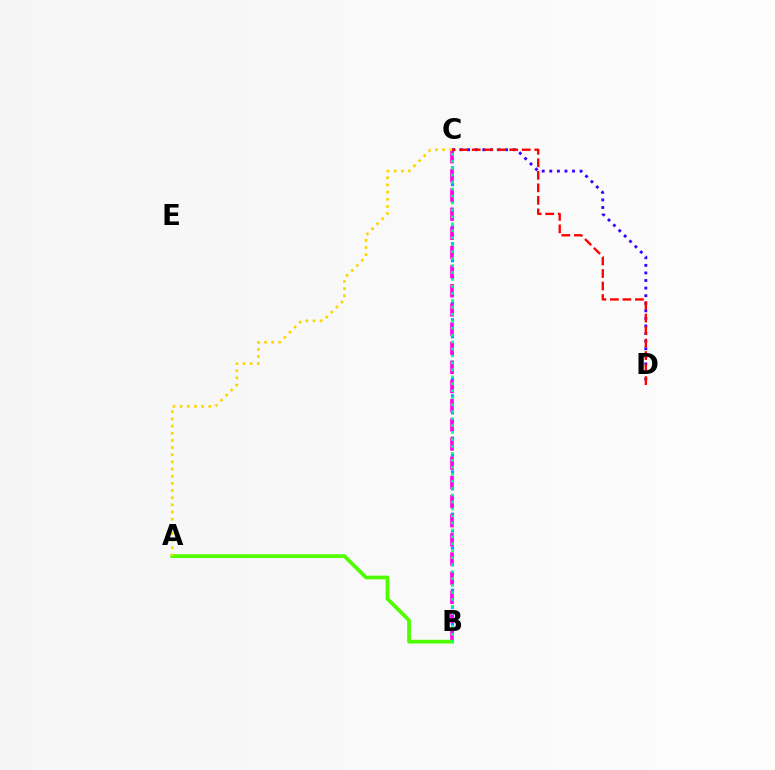{('B', 'C'): [{'color': '#009eff', 'line_style': 'dotted', 'thickness': 2.3}, {'color': '#ff00ed', 'line_style': 'dashed', 'thickness': 2.6}, {'color': '#00ff86', 'line_style': 'dotted', 'thickness': 1.89}], ('A', 'B'): [{'color': '#4fff00', 'line_style': 'solid', 'thickness': 2.7}], ('C', 'D'): [{'color': '#3700ff', 'line_style': 'dotted', 'thickness': 2.06}, {'color': '#ff0000', 'line_style': 'dashed', 'thickness': 1.7}], ('A', 'C'): [{'color': '#ffd500', 'line_style': 'dotted', 'thickness': 1.94}]}